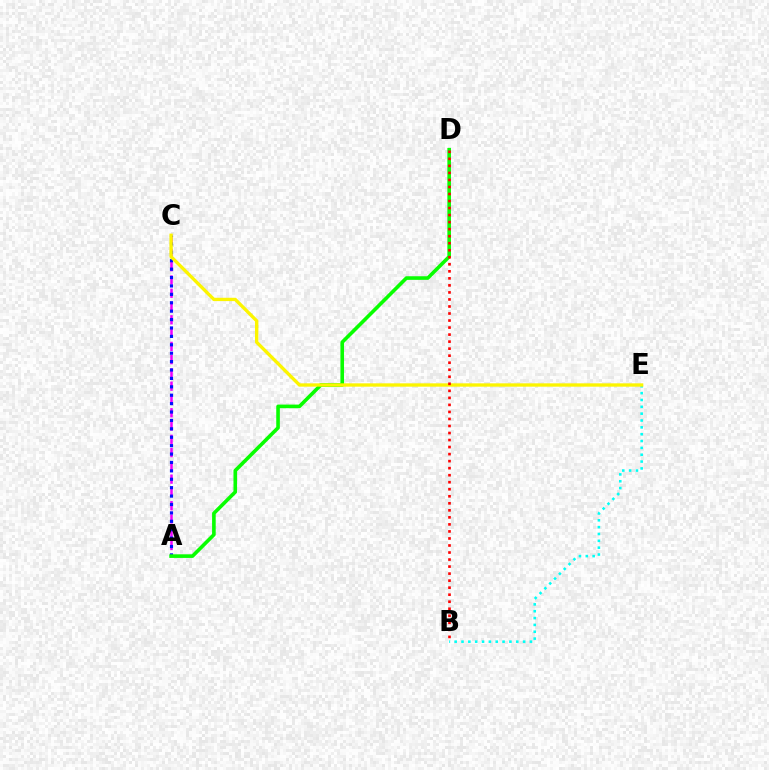{('A', 'C'): [{'color': '#ee00ff', 'line_style': 'dashed', 'thickness': 1.8}, {'color': '#0010ff', 'line_style': 'dotted', 'thickness': 2.28}], ('A', 'D'): [{'color': '#08ff00', 'line_style': 'solid', 'thickness': 2.6}], ('B', 'E'): [{'color': '#00fff6', 'line_style': 'dotted', 'thickness': 1.86}], ('C', 'E'): [{'color': '#fcf500', 'line_style': 'solid', 'thickness': 2.4}], ('B', 'D'): [{'color': '#ff0000', 'line_style': 'dotted', 'thickness': 1.91}]}